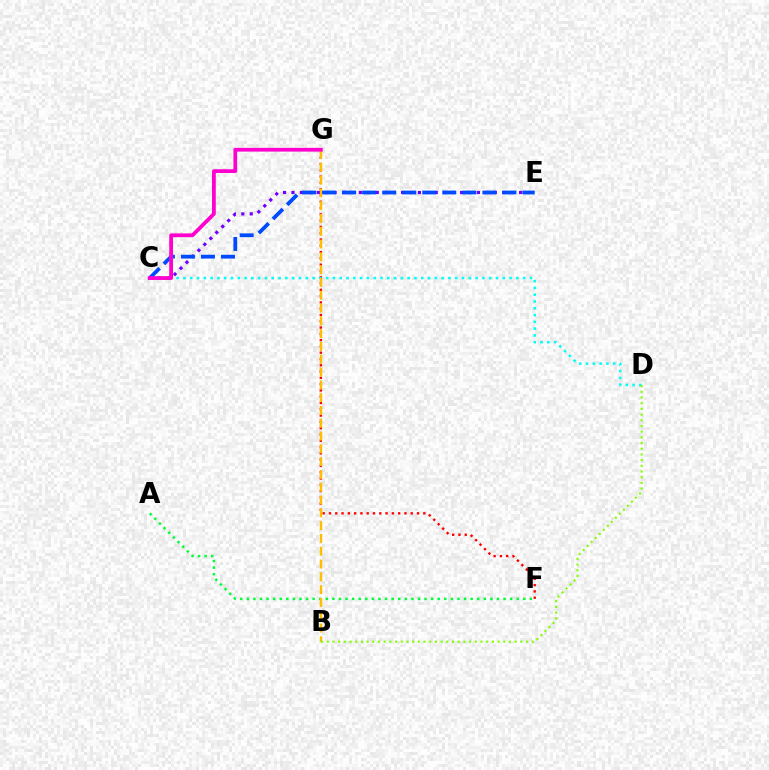{('F', 'G'): [{'color': '#ff0000', 'line_style': 'dotted', 'thickness': 1.71}], ('C', 'D'): [{'color': '#00fff6', 'line_style': 'dotted', 'thickness': 1.85}], ('A', 'F'): [{'color': '#00ff39', 'line_style': 'dotted', 'thickness': 1.79}], ('B', 'G'): [{'color': '#ffbd00', 'line_style': 'dashed', 'thickness': 1.74}], ('C', 'E'): [{'color': '#7200ff', 'line_style': 'dotted', 'thickness': 2.29}, {'color': '#004bff', 'line_style': 'dashed', 'thickness': 2.72}], ('B', 'D'): [{'color': '#84ff00', 'line_style': 'dotted', 'thickness': 1.55}], ('C', 'G'): [{'color': '#ff00cf', 'line_style': 'solid', 'thickness': 2.71}]}